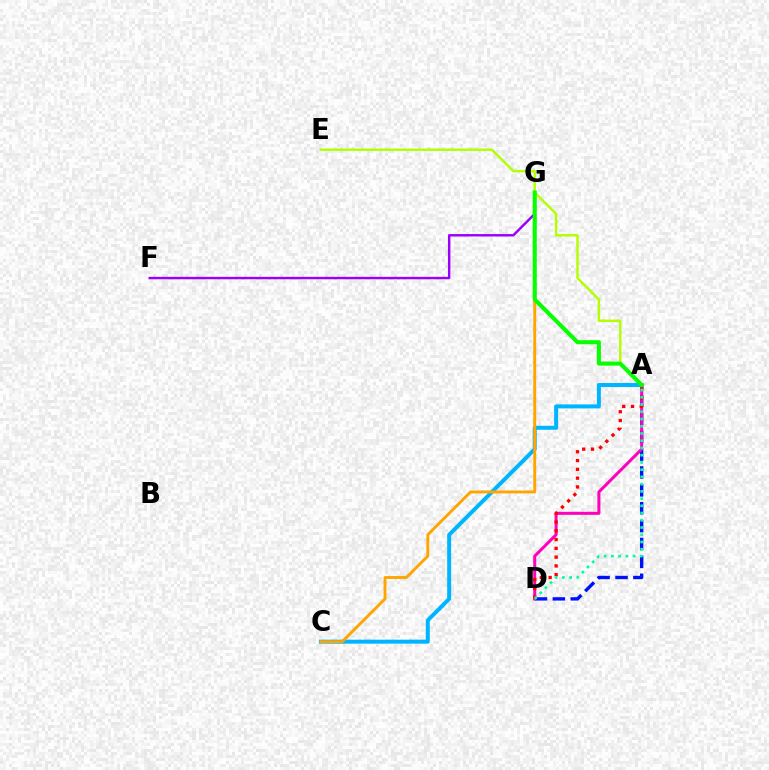{('A', 'E'): [{'color': '#b3ff00', 'line_style': 'solid', 'thickness': 1.74}], ('A', 'D'): [{'color': '#0010ff', 'line_style': 'dashed', 'thickness': 2.43}, {'color': '#ff00bd', 'line_style': 'solid', 'thickness': 2.17}, {'color': '#ff0000', 'line_style': 'dotted', 'thickness': 2.39}, {'color': '#00ff9d', 'line_style': 'dotted', 'thickness': 1.97}], ('A', 'C'): [{'color': '#00b5ff', 'line_style': 'solid', 'thickness': 2.87}], ('C', 'G'): [{'color': '#ffa500', 'line_style': 'solid', 'thickness': 2.09}], ('F', 'G'): [{'color': '#9b00ff', 'line_style': 'solid', 'thickness': 1.75}], ('A', 'G'): [{'color': '#08ff00', 'line_style': 'solid', 'thickness': 2.92}]}